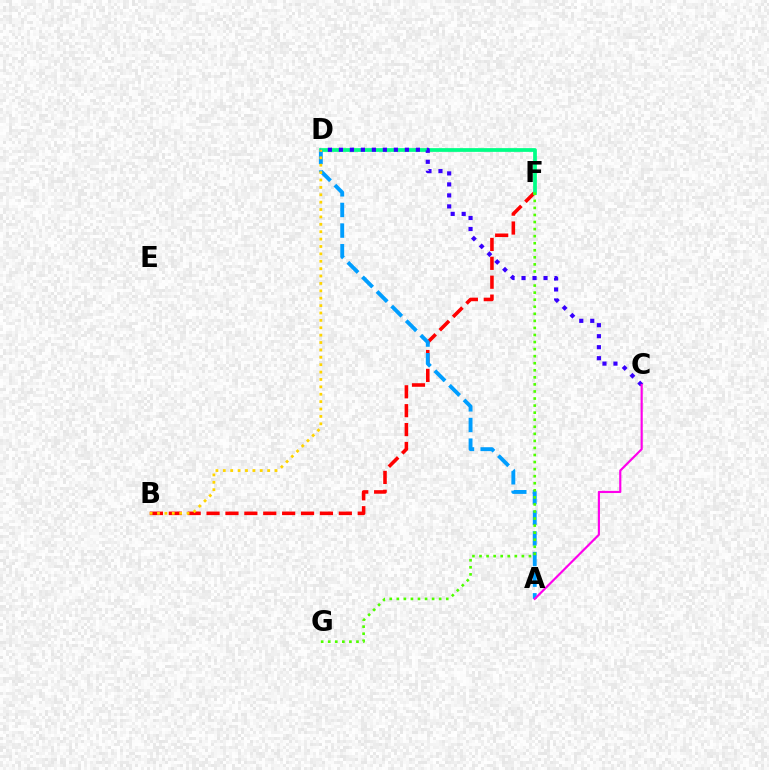{('B', 'F'): [{'color': '#ff0000', 'line_style': 'dashed', 'thickness': 2.57}], ('D', 'F'): [{'color': '#00ff86', 'line_style': 'solid', 'thickness': 2.69}], ('A', 'D'): [{'color': '#009eff', 'line_style': 'dashed', 'thickness': 2.8}], ('B', 'D'): [{'color': '#ffd500', 'line_style': 'dotted', 'thickness': 2.01}], ('F', 'G'): [{'color': '#4fff00', 'line_style': 'dotted', 'thickness': 1.92}], ('C', 'D'): [{'color': '#3700ff', 'line_style': 'dotted', 'thickness': 2.99}], ('A', 'C'): [{'color': '#ff00ed', 'line_style': 'solid', 'thickness': 1.56}]}